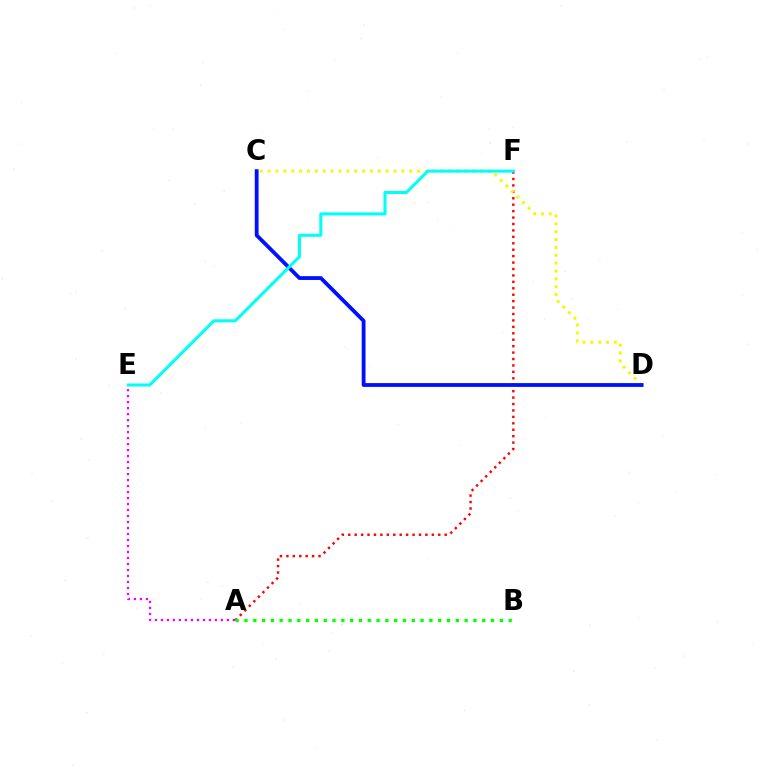{('A', 'F'): [{'color': '#ff0000', 'line_style': 'dotted', 'thickness': 1.75}], ('A', 'E'): [{'color': '#ee00ff', 'line_style': 'dotted', 'thickness': 1.63}], ('C', 'D'): [{'color': '#fcf500', 'line_style': 'dotted', 'thickness': 2.14}, {'color': '#0010ff', 'line_style': 'solid', 'thickness': 2.74}], ('A', 'B'): [{'color': '#08ff00', 'line_style': 'dotted', 'thickness': 2.39}], ('E', 'F'): [{'color': '#00fff6', 'line_style': 'solid', 'thickness': 2.2}]}